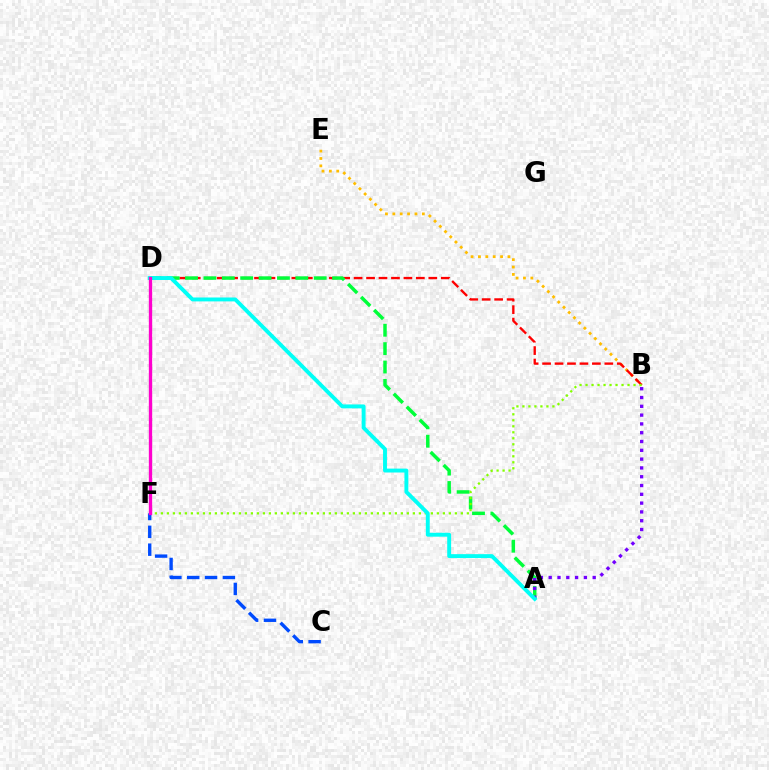{('B', 'E'): [{'color': '#ffbd00', 'line_style': 'dotted', 'thickness': 2.01}], ('B', 'D'): [{'color': '#ff0000', 'line_style': 'dashed', 'thickness': 1.69}], ('A', 'D'): [{'color': '#00ff39', 'line_style': 'dashed', 'thickness': 2.5}, {'color': '#00fff6', 'line_style': 'solid', 'thickness': 2.81}], ('A', 'B'): [{'color': '#7200ff', 'line_style': 'dotted', 'thickness': 2.39}], ('C', 'F'): [{'color': '#004bff', 'line_style': 'dashed', 'thickness': 2.42}], ('B', 'F'): [{'color': '#84ff00', 'line_style': 'dotted', 'thickness': 1.63}], ('D', 'F'): [{'color': '#ff00cf', 'line_style': 'solid', 'thickness': 2.4}]}